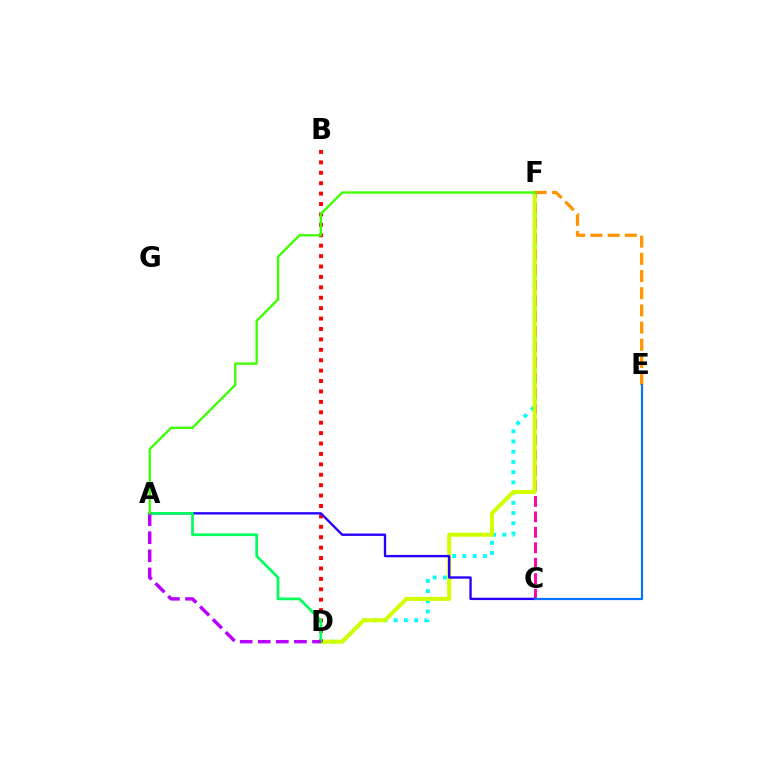{('D', 'F'): [{'color': '#00fff6', 'line_style': 'dotted', 'thickness': 2.78}, {'color': '#d1ff00', 'line_style': 'solid', 'thickness': 2.9}], ('C', 'F'): [{'color': '#ff00ac', 'line_style': 'dashed', 'thickness': 2.1}], ('B', 'D'): [{'color': '#ff0000', 'line_style': 'dotted', 'thickness': 2.83}], ('A', 'C'): [{'color': '#2500ff', 'line_style': 'solid', 'thickness': 1.69}], ('A', 'D'): [{'color': '#00ff5c', 'line_style': 'solid', 'thickness': 1.94}, {'color': '#b900ff', 'line_style': 'dashed', 'thickness': 2.46}], ('E', 'F'): [{'color': '#ff9400', 'line_style': 'dashed', 'thickness': 2.34}], ('A', 'F'): [{'color': '#3dff00', 'line_style': 'solid', 'thickness': 1.68}], ('C', 'E'): [{'color': '#0074ff', 'line_style': 'solid', 'thickness': 1.57}]}